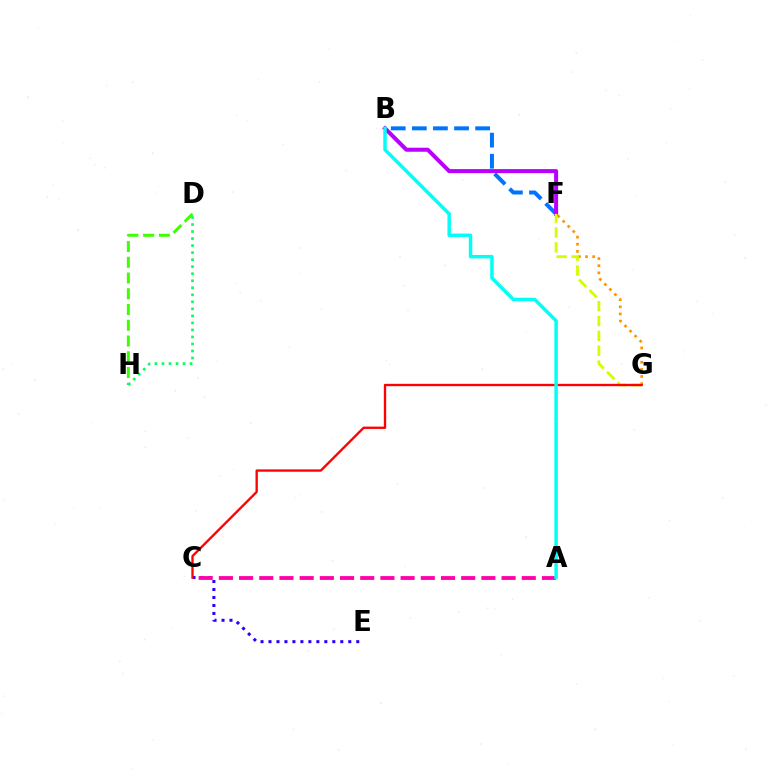{('B', 'F'): [{'color': '#0074ff', 'line_style': 'dashed', 'thickness': 2.87}, {'color': '#b900ff', 'line_style': 'solid', 'thickness': 2.9}], ('F', 'G'): [{'color': '#ff9400', 'line_style': 'dotted', 'thickness': 1.94}, {'color': '#d1ff00', 'line_style': 'dashed', 'thickness': 2.02}], ('C', 'E'): [{'color': '#2500ff', 'line_style': 'dotted', 'thickness': 2.17}], ('D', 'H'): [{'color': '#3dff00', 'line_style': 'dashed', 'thickness': 2.14}, {'color': '#00ff5c', 'line_style': 'dotted', 'thickness': 1.91}], ('C', 'G'): [{'color': '#ff0000', 'line_style': 'solid', 'thickness': 1.68}], ('A', 'C'): [{'color': '#ff00ac', 'line_style': 'dashed', 'thickness': 2.74}], ('A', 'B'): [{'color': '#00fff6', 'line_style': 'solid', 'thickness': 2.49}]}